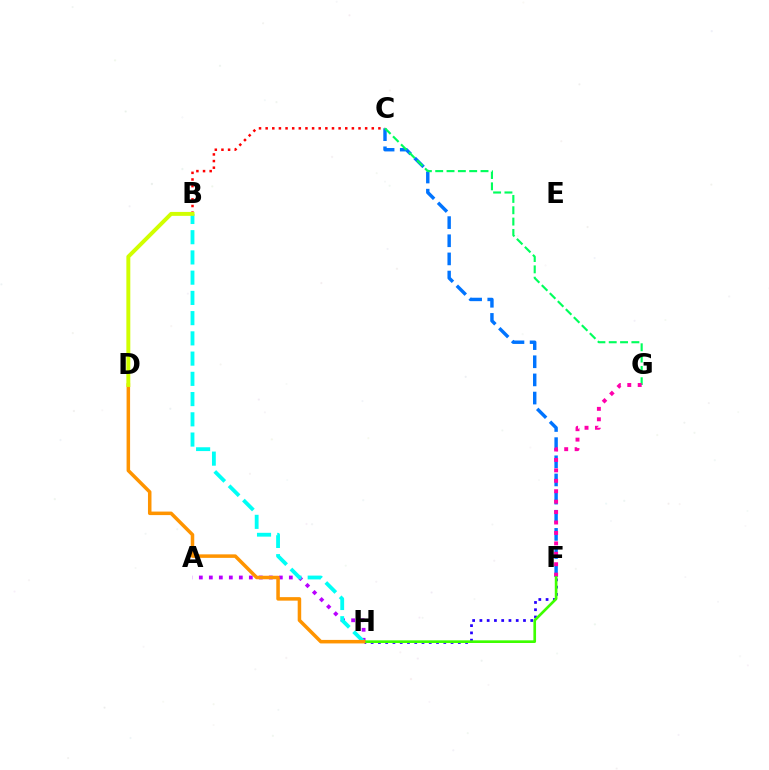{('C', 'F'): [{'color': '#0074ff', 'line_style': 'dashed', 'thickness': 2.47}], ('B', 'C'): [{'color': '#ff0000', 'line_style': 'dotted', 'thickness': 1.8}], ('C', 'G'): [{'color': '#00ff5c', 'line_style': 'dashed', 'thickness': 1.54}], ('F', 'H'): [{'color': '#2500ff', 'line_style': 'dotted', 'thickness': 1.97}, {'color': '#3dff00', 'line_style': 'solid', 'thickness': 1.92}], ('A', 'H'): [{'color': '#b900ff', 'line_style': 'dotted', 'thickness': 2.72}], ('F', 'G'): [{'color': '#ff00ac', 'line_style': 'dotted', 'thickness': 2.83}], ('B', 'H'): [{'color': '#00fff6', 'line_style': 'dashed', 'thickness': 2.75}], ('D', 'H'): [{'color': '#ff9400', 'line_style': 'solid', 'thickness': 2.53}], ('B', 'D'): [{'color': '#d1ff00', 'line_style': 'solid', 'thickness': 2.83}]}